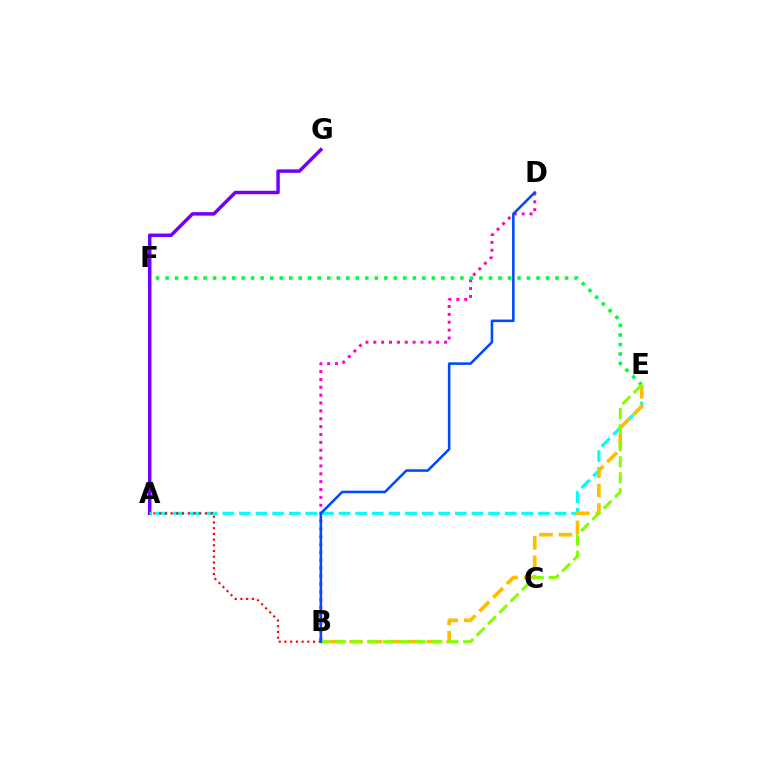{('A', 'G'): [{'color': '#7200ff', 'line_style': 'solid', 'thickness': 2.5}], ('B', 'D'): [{'color': '#ff00cf', 'line_style': 'dotted', 'thickness': 2.14}, {'color': '#004bff', 'line_style': 'solid', 'thickness': 1.85}], ('A', 'E'): [{'color': '#00fff6', 'line_style': 'dashed', 'thickness': 2.26}], ('B', 'E'): [{'color': '#ffbd00', 'line_style': 'dashed', 'thickness': 2.64}, {'color': '#84ff00', 'line_style': 'dashed', 'thickness': 2.18}], ('E', 'F'): [{'color': '#00ff39', 'line_style': 'dotted', 'thickness': 2.58}], ('A', 'B'): [{'color': '#ff0000', 'line_style': 'dotted', 'thickness': 1.55}]}